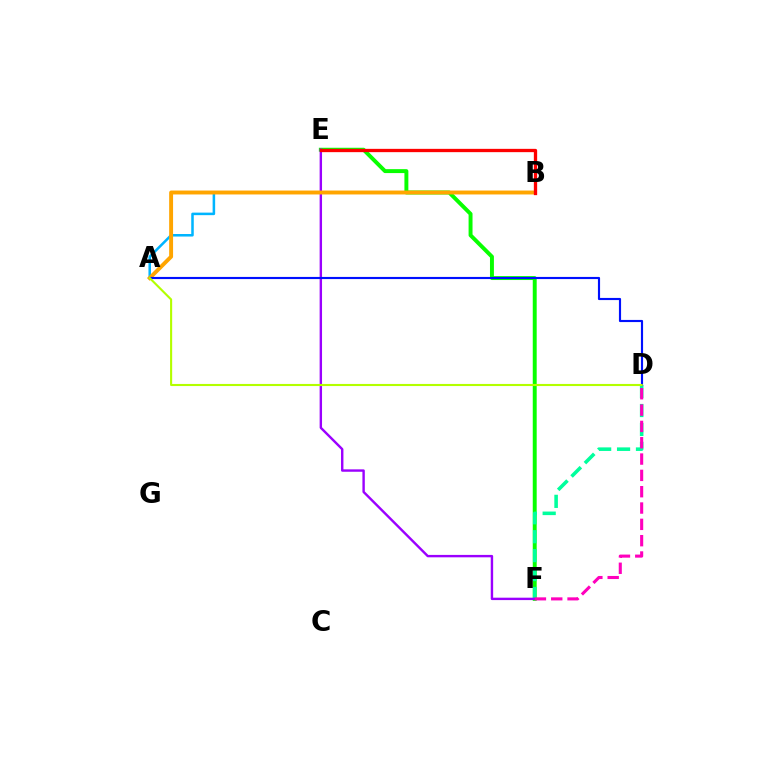{('A', 'B'): [{'color': '#00b5ff', 'line_style': 'solid', 'thickness': 1.82}, {'color': '#ffa500', 'line_style': 'solid', 'thickness': 2.82}], ('E', 'F'): [{'color': '#08ff00', 'line_style': 'solid', 'thickness': 2.83}, {'color': '#9b00ff', 'line_style': 'solid', 'thickness': 1.73}], ('D', 'F'): [{'color': '#00ff9d', 'line_style': 'dashed', 'thickness': 2.57}, {'color': '#ff00bd', 'line_style': 'dashed', 'thickness': 2.22}], ('A', 'D'): [{'color': '#0010ff', 'line_style': 'solid', 'thickness': 1.55}, {'color': '#b3ff00', 'line_style': 'solid', 'thickness': 1.52}], ('B', 'E'): [{'color': '#ff0000', 'line_style': 'solid', 'thickness': 2.38}]}